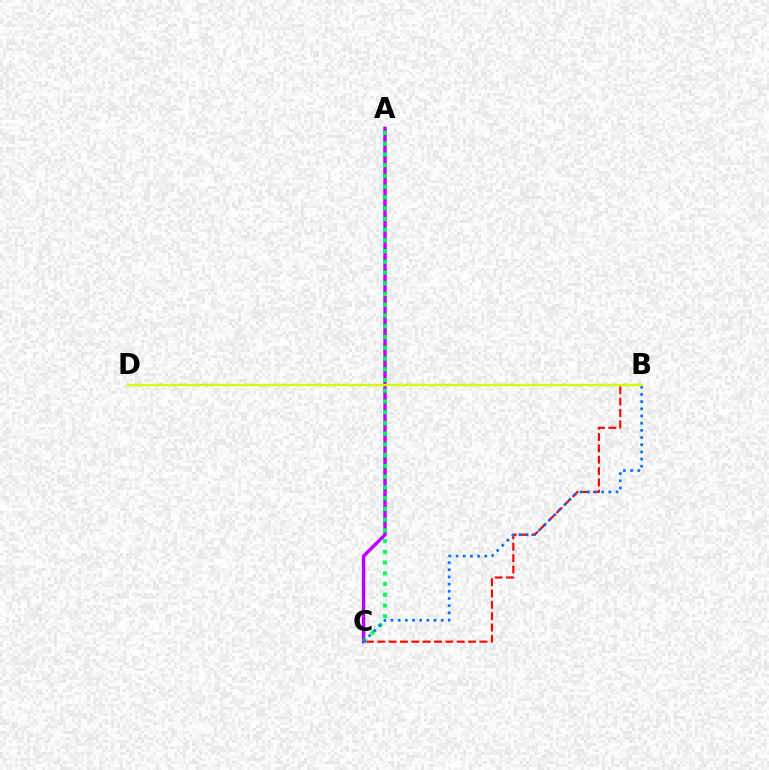{('A', 'C'): [{'color': '#b900ff', 'line_style': 'solid', 'thickness': 2.47}, {'color': '#00ff5c', 'line_style': 'dotted', 'thickness': 2.92}], ('B', 'C'): [{'color': '#ff0000', 'line_style': 'dashed', 'thickness': 1.54}, {'color': '#0074ff', 'line_style': 'dotted', 'thickness': 1.95}], ('B', 'D'): [{'color': '#d1ff00', 'line_style': 'solid', 'thickness': 1.7}]}